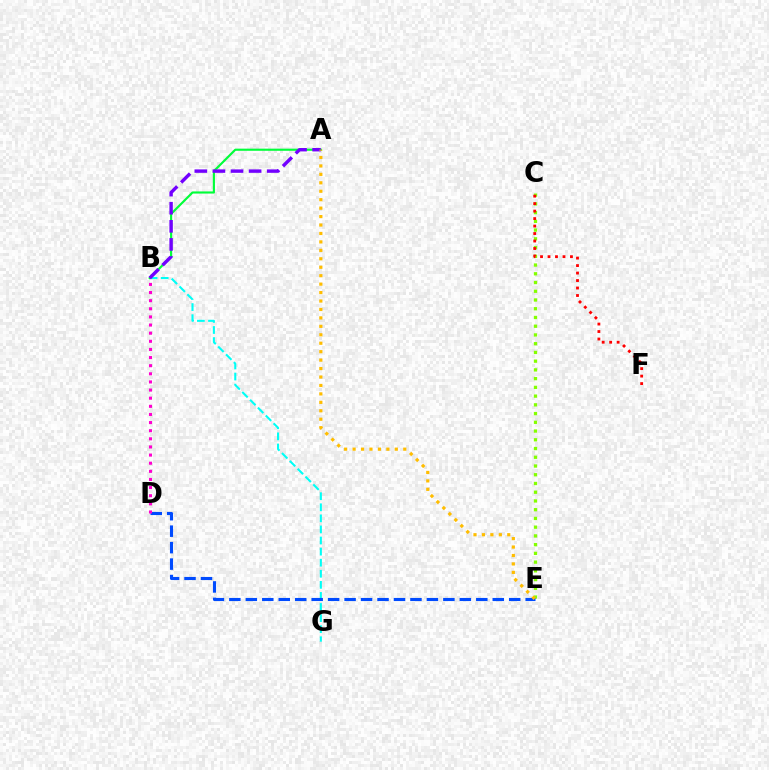{('B', 'G'): [{'color': '#00fff6', 'line_style': 'dashed', 'thickness': 1.51}], ('C', 'E'): [{'color': '#84ff00', 'line_style': 'dotted', 'thickness': 2.37}], ('A', 'B'): [{'color': '#00ff39', 'line_style': 'solid', 'thickness': 1.54}, {'color': '#7200ff', 'line_style': 'dashed', 'thickness': 2.46}], ('D', 'E'): [{'color': '#004bff', 'line_style': 'dashed', 'thickness': 2.24}], ('C', 'F'): [{'color': '#ff0000', 'line_style': 'dotted', 'thickness': 2.03}], ('B', 'D'): [{'color': '#ff00cf', 'line_style': 'dotted', 'thickness': 2.21}], ('A', 'E'): [{'color': '#ffbd00', 'line_style': 'dotted', 'thickness': 2.29}]}